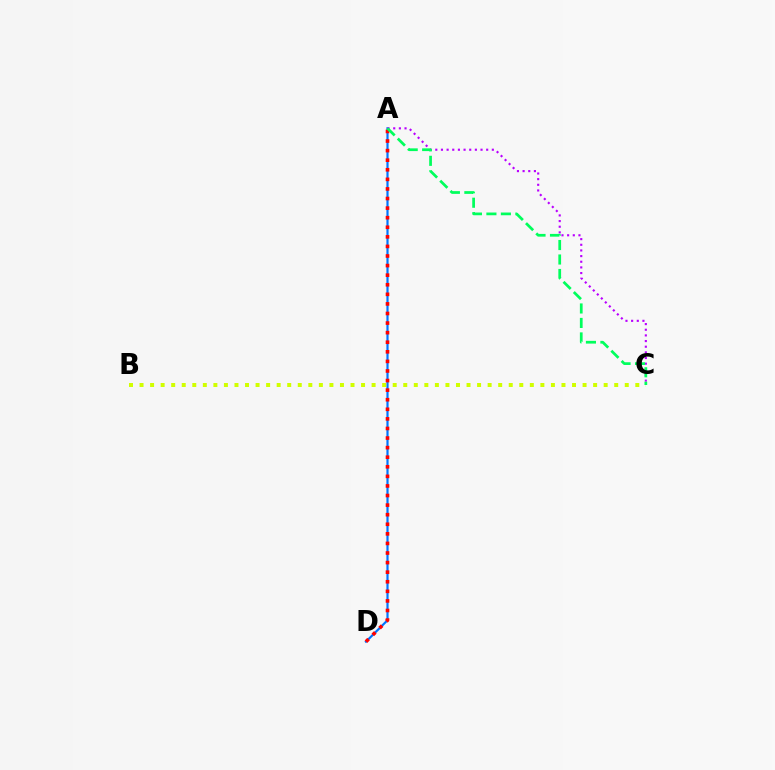{('A', 'D'): [{'color': '#0074ff', 'line_style': 'solid', 'thickness': 1.57}, {'color': '#ff0000', 'line_style': 'dotted', 'thickness': 2.6}], ('B', 'C'): [{'color': '#d1ff00', 'line_style': 'dotted', 'thickness': 2.87}], ('A', 'C'): [{'color': '#b900ff', 'line_style': 'dotted', 'thickness': 1.54}, {'color': '#00ff5c', 'line_style': 'dashed', 'thickness': 1.97}]}